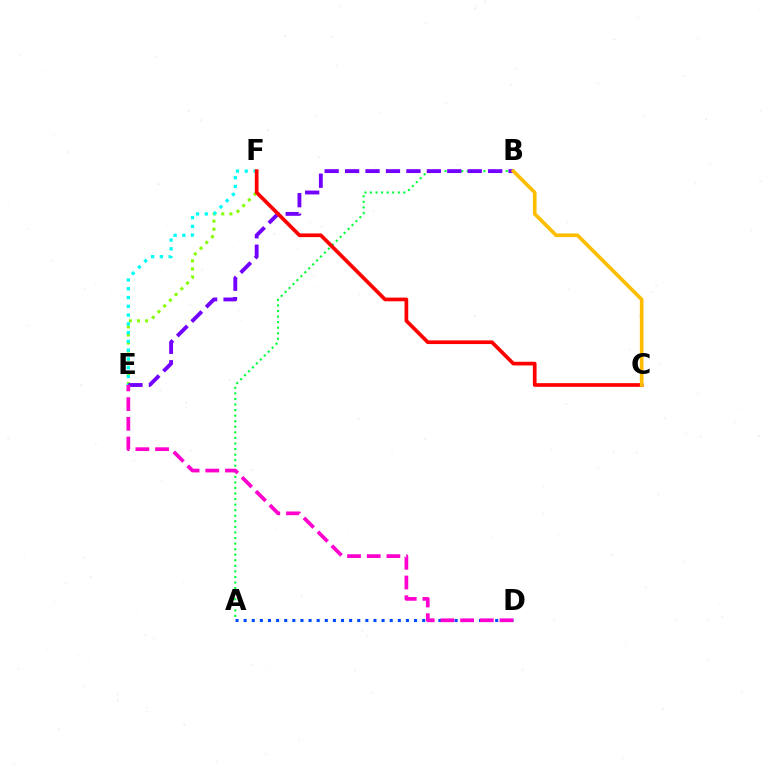{('A', 'D'): [{'color': '#004bff', 'line_style': 'dotted', 'thickness': 2.2}], ('E', 'F'): [{'color': '#84ff00', 'line_style': 'dotted', 'thickness': 2.2}, {'color': '#00fff6', 'line_style': 'dotted', 'thickness': 2.38}], ('A', 'B'): [{'color': '#00ff39', 'line_style': 'dotted', 'thickness': 1.51}], ('B', 'E'): [{'color': '#7200ff', 'line_style': 'dashed', 'thickness': 2.78}], ('C', 'F'): [{'color': '#ff0000', 'line_style': 'solid', 'thickness': 2.66}], ('D', 'E'): [{'color': '#ff00cf', 'line_style': 'dashed', 'thickness': 2.67}], ('B', 'C'): [{'color': '#ffbd00', 'line_style': 'solid', 'thickness': 2.62}]}